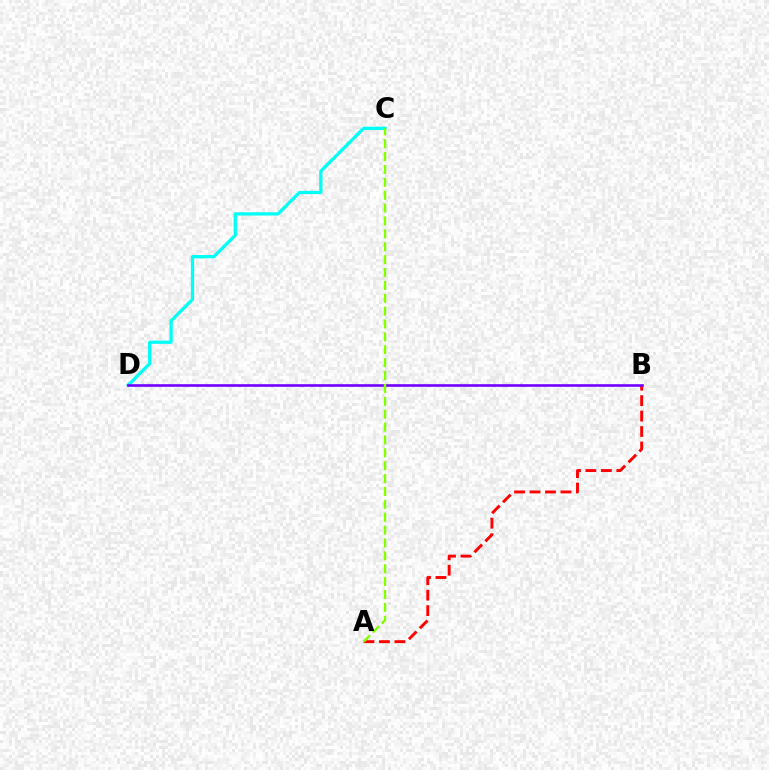{('A', 'B'): [{'color': '#ff0000', 'line_style': 'dashed', 'thickness': 2.1}], ('C', 'D'): [{'color': '#00fff6', 'line_style': 'solid', 'thickness': 2.36}], ('B', 'D'): [{'color': '#7200ff', 'line_style': 'solid', 'thickness': 1.88}], ('A', 'C'): [{'color': '#84ff00', 'line_style': 'dashed', 'thickness': 1.75}]}